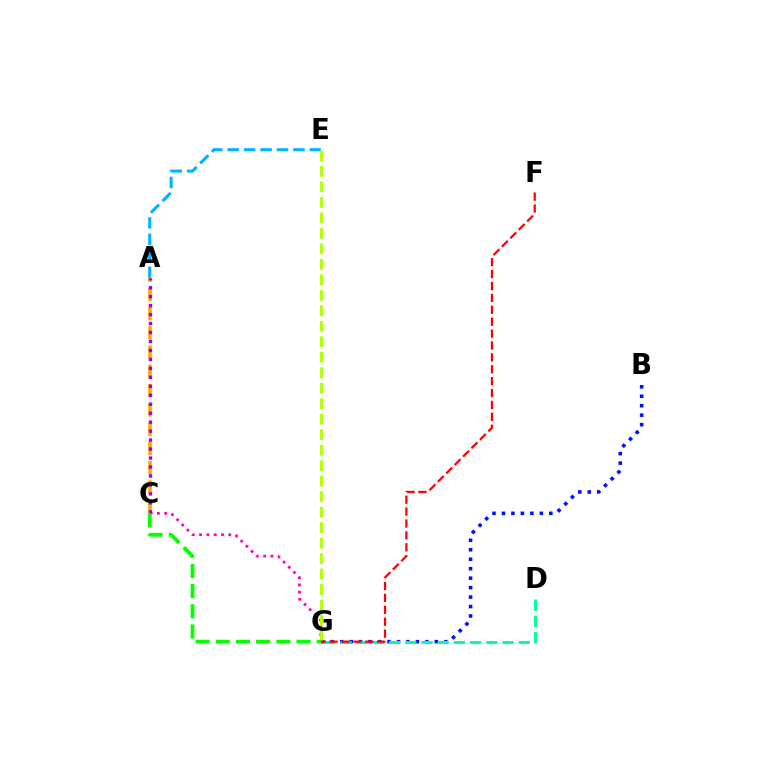{('B', 'G'): [{'color': '#0010ff', 'line_style': 'dotted', 'thickness': 2.57}], ('C', 'G'): [{'color': '#ff00bd', 'line_style': 'dotted', 'thickness': 1.98}, {'color': '#08ff00', 'line_style': 'dashed', 'thickness': 2.74}], ('A', 'E'): [{'color': '#00b5ff', 'line_style': 'dashed', 'thickness': 2.24}], ('D', 'G'): [{'color': '#00ff9d', 'line_style': 'dashed', 'thickness': 2.2}], ('E', 'G'): [{'color': '#b3ff00', 'line_style': 'dashed', 'thickness': 2.1}], ('A', 'C'): [{'color': '#ffa500', 'line_style': 'dashed', 'thickness': 2.62}, {'color': '#9b00ff', 'line_style': 'dotted', 'thickness': 2.44}], ('F', 'G'): [{'color': '#ff0000', 'line_style': 'dashed', 'thickness': 1.62}]}